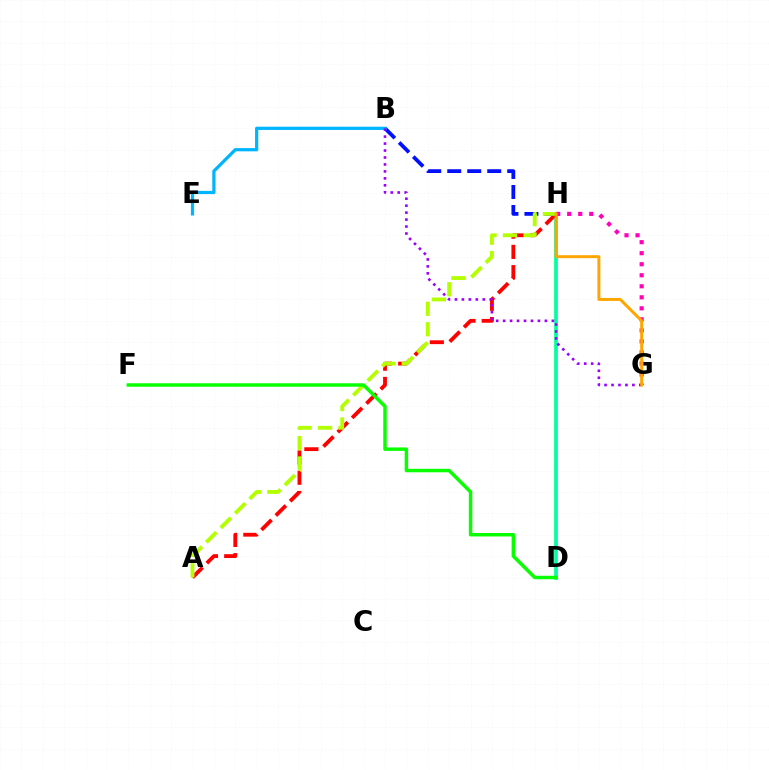{('D', 'H'): [{'color': '#00ff9d', 'line_style': 'solid', 'thickness': 2.65}], ('A', 'H'): [{'color': '#ff0000', 'line_style': 'dashed', 'thickness': 2.75}, {'color': '#b3ff00', 'line_style': 'dashed', 'thickness': 2.78}], ('G', 'H'): [{'color': '#ff00bd', 'line_style': 'dotted', 'thickness': 3.0}, {'color': '#ffa500', 'line_style': 'solid', 'thickness': 2.13}], ('B', 'H'): [{'color': '#0010ff', 'line_style': 'dashed', 'thickness': 2.72}], ('B', 'E'): [{'color': '#00b5ff', 'line_style': 'solid', 'thickness': 2.33}], ('B', 'G'): [{'color': '#9b00ff', 'line_style': 'dotted', 'thickness': 1.89}], ('D', 'F'): [{'color': '#08ff00', 'line_style': 'solid', 'thickness': 2.48}]}